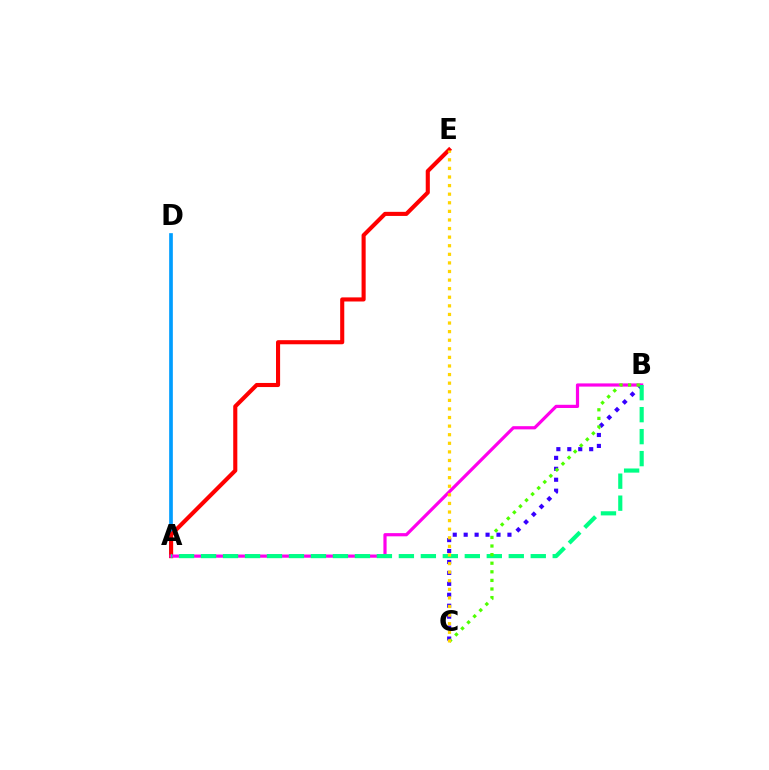{('B', 'C'): [{'color': '#3700ff', 'line_style': 'dotted', 'thickness': 2.97}, {'color': '#4fff00', 'line_style': 'dotted', 'thickness': 2.34}], ('A', 'D'): [{'color': '#009eff', 'line_style': 'solid', 'thickness': 2.65}], ('A', 'E'): [{'color': '#ff0000', 'line_style': 'solid', 'thickness': 2.95}], ('A', 'B'): [{'color': '#ff00ed', 'line_style': 'solid', 'thickness': 2.3}, {'color': '#00ff86', 'line_style': 'dashed', 'thickness': 2.99}], ('C', 'E'): [{'color': '#ffd500', 'line_style': 'dotted', 'thickness': 2.33}]}